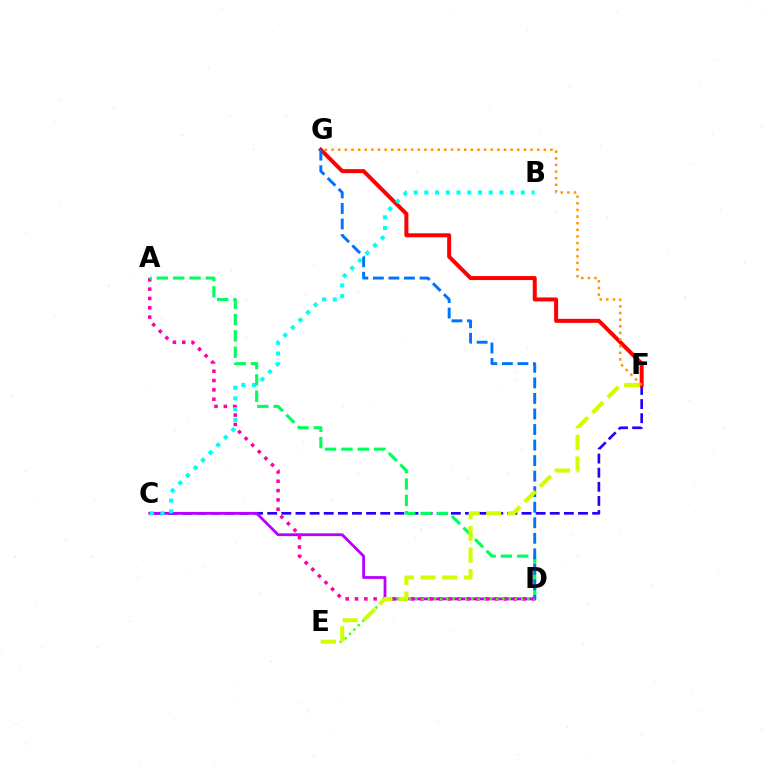{('C', 'F'): [{'color': '#2500ff', 'line_style': 'dashed', 'thickness': 1.92}], ('F', 'G'): [{'color': '#ff0000', 'line_style': 'solid', 'thickness': 2.87}, {'color': '#ff9400', 'line_style': 'dotted', 'thickness': 1.8}], ('C', 'D'): [{'color': '#b900ff', 'line_style': 'solid', 'thickness': 2.02}], ('A', 'D'): [{'color': '#ff00ac', 'line_style': 'dotted', 'thickness': 2.53}, {'color': '#00ff5c', 'line_style': 'dashed', 'thickness': 2.22}], ('D', 'E'): [{'color': '#3dff00', 'line_style': 'dotted', 'thickness': 1.69}], ('B', 'C'): [{'color': '#00fff6', 'line_style': 'dotted', 'thickness': 2.91}], ('D', 'G'): [{'color': '#0074ff', 'line_style': 'dashed', 'thickness': 2.11}], ('E', 'F'): [{'color': '#d1ff00', 'line_style': 'dashed', 'thickness': 2.94}]}